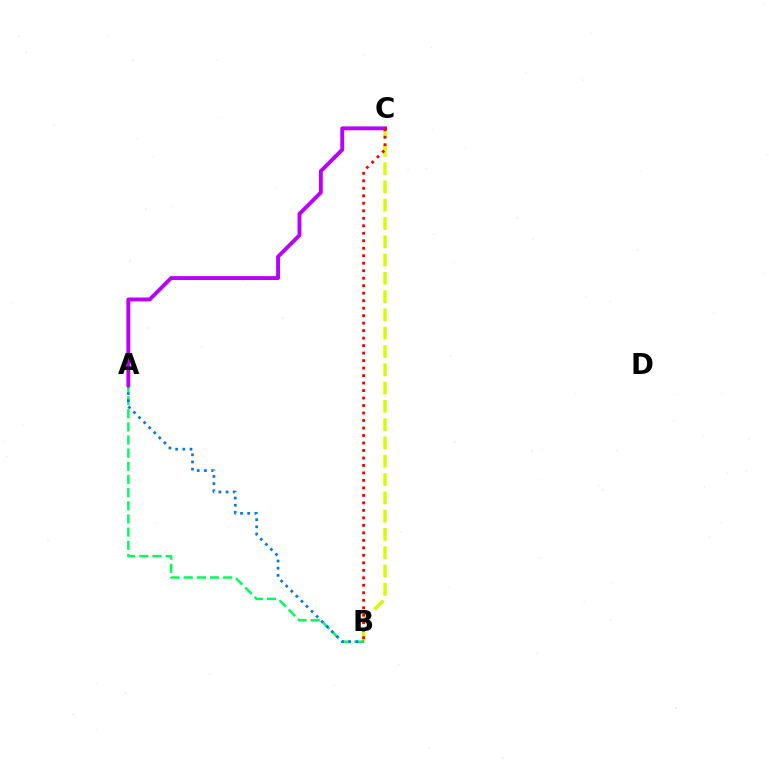{('B', 'C'): [{'color': '#d1ff00', 'line_style': 'dashed', 'thickness': 2.48}, {'color': '#ff0000', 'line_style': 'dotted', 'thickness': 2.04}], ('A', 'B'): [{'color': '#00ff5c', 'line_style': 'dashed', 'thickness': 1.79}, {'color': '#0074ff', 'line_style': 'dotted', 'thickness': 1.95}], ('A', 'C'): [{'color': '#b900ff', 'line_style': 'solid', 'thickness': 2.79}]}